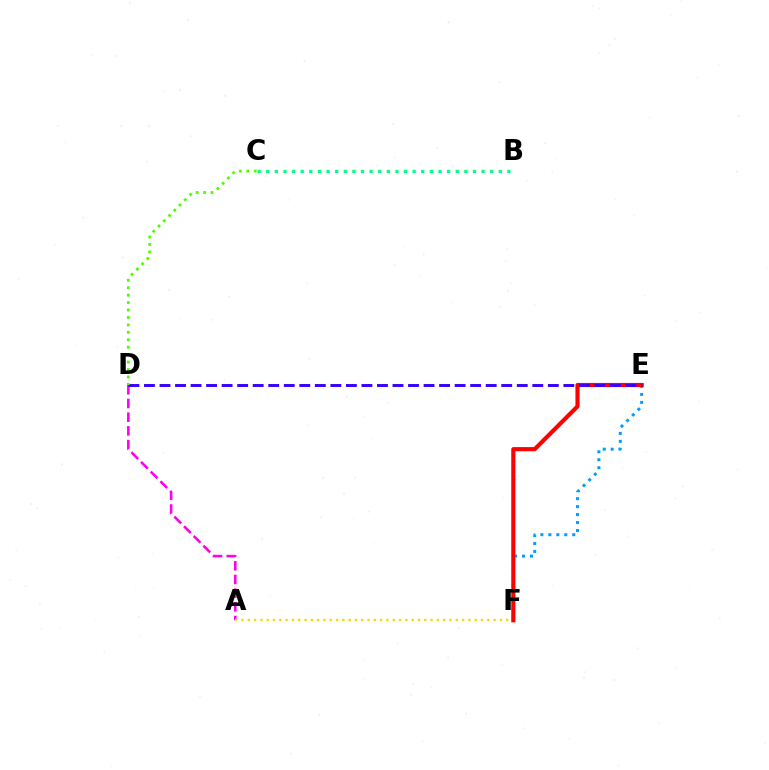{('A', 'D'): [{'color': '#ff00ed', 'line_style': 'dashed', 'thickness': 1.86}], ('A', 'F'): [{'color': '#ffd500', 'line_style': 'dotted', 'thickness': 1.71}], ('E', 'F'): [{'color': '#009eff', 'line_style': 'dotted', 'thickness': 2.16}, {'color': '#ff0000', 'line_style': 'solid', 'thickness': 2.98}], ('D', 'E'): [{'color': '#3700ff', 'line_style': 'dashed', 'thickness': 2.11}], ('B', 'C'): [{'color': '#00ff86', 'line_style': 'dotted', 'thickness': 2.34}], ('C', 'D'): [{'color': '#4fff00', 'line_style': 'dotted', 'thickness': 2.02}]}